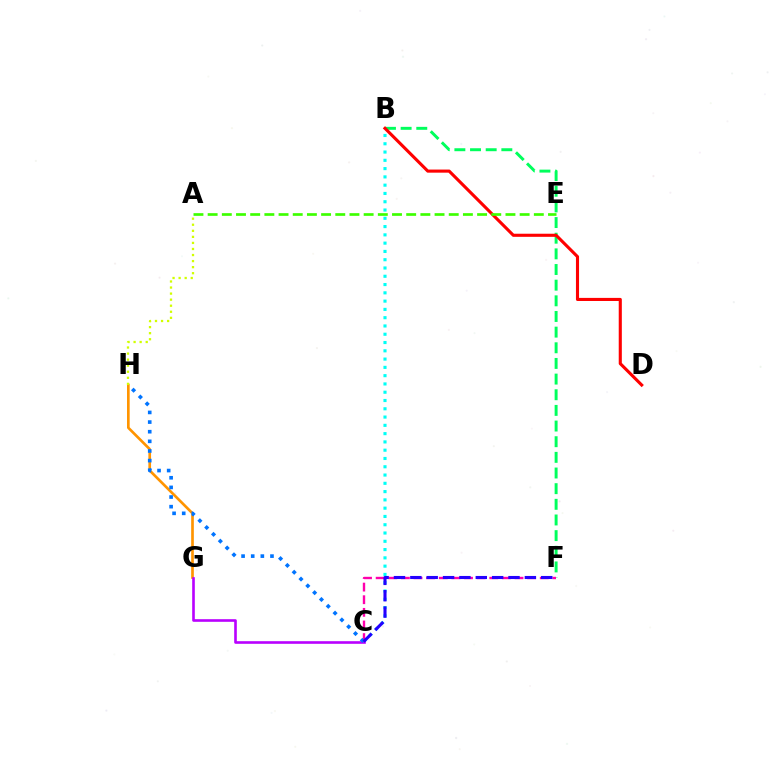{('G', 'H'): [{'color': '#ff9400', 'line_style': 'solid', 'thickness': 1.92}], ('B', 'F'): [{'color': '#00ff5c', 'line_style': 'dashed', 'thickness': 2.13}], ('B', 'C'): [{'color': '#00fff6', 'line_style': 'dotted', 'thickness': 2.25}], ('C', 'G'): [{'color': '#b900ff', 'line_style': 'solid', 'thickness': 1.89}], ('C', 'F'): [{'color': '#ff00ac', 'line_style': 'dashed', 'thickness': 1.71}, {'color': '#2500ff', 'line_style': 'dashed', 'thickness': 2.22}], ('C', 'H'): [{'color': '#0074ff', 'line_style': 'dotted', 'thickness': 2.62}], ('A', 'H'): [{'color': '#d1ff00', 'line_style': 'dotted', 'thickness': 1.65}], ('B', 'D'): [{'color': '#ff0000', 'line_style': 'solid', 'thickness': 2.23}], ('A', 'E'): [{'color': '#3dff00', 'line_style': 'dashed', 'thickness': 1.93}]}